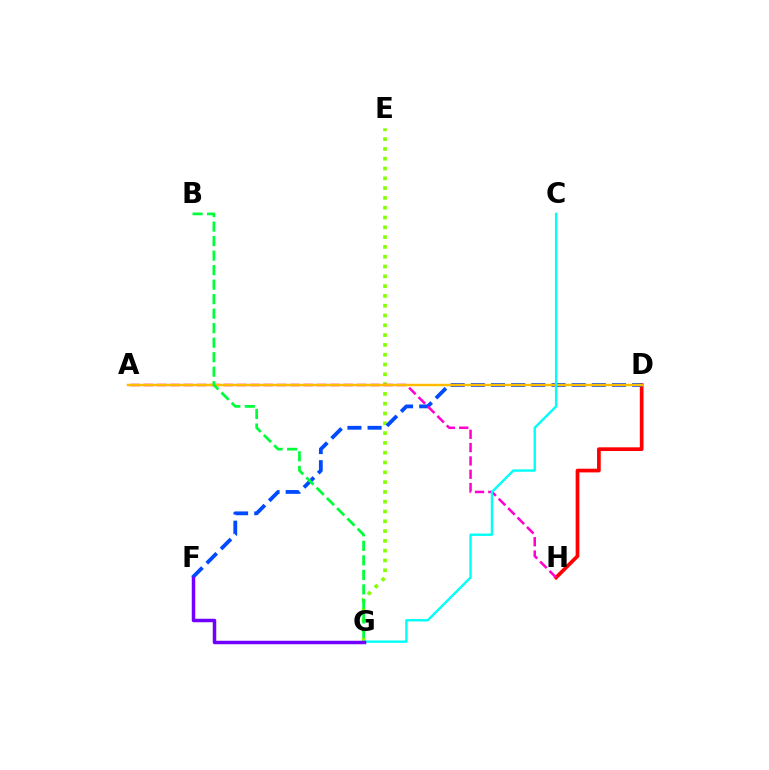{('D', 'H'): [{'color': '#ff0000', 'line_style': 'solid', 'thickness': 2.67}], ('E', 'G'): [{'color': '#84ff00', 'line_style': 'dotted', 'thickness': 2.66}], ('D', 'F'): [{'color': '#004bff', 'line_style': 'dashed', 'thickness': 2.74}], ('A', 'H'): [{'color': '#ff00cf', 'line_style': 'dashed', 'thickness': 1.81}], ('A', 'D'): [{'color': '#ffbd00', 'line_style': 'solid', 'thickness': 1.78}], ('B', 'G'): [{'color': '#00ff39', 'line_style': 'dashed', 'thickness': 1.97}], ('C', 'G'): [{'color': '#00fff6', 'line_style': 'solid', 'thickness': 1.71}], ('F', 'G'): [{'color': '#7200ff', 'line_style': 'solid', 'thickness': 2.51}]}